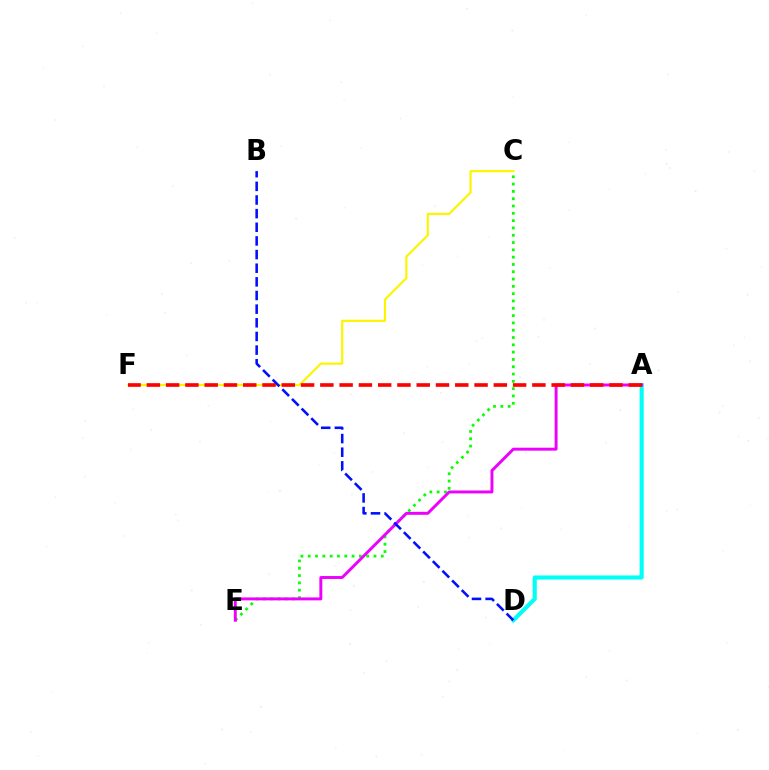{('C', 'E'): [{'color': '#08ff00', 'line_style': 'dotted', 'thickness': 1.98}], ('A', 'D'): [{'color': '#00fff6', 'line_style': 'solid', 'thickness': 2.96}], ('A', 'E'): [{'color': '#ee00ff', 'line_style': 'solid', 'thickness': 2.11}], ('C', 'F'): [{'color': '#fcf500', 'line_style': 'solid', 'thickness': 1.57}], ('A', 'F'): [{'color': '#ff0000', 'line_style': 'dashed', 'thickness': 2.62}], ('B', 'D'): [{'color': '#0010ff', 'line_style': 'dashed', 'thickness': 1.85}]}